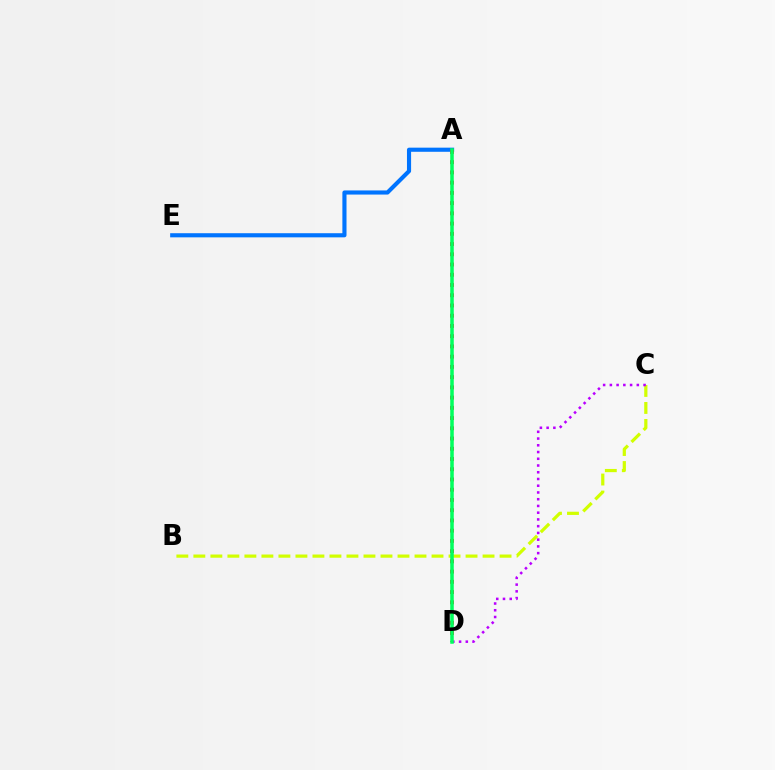{('B', 'C'): [{'color': '#d1ff00', 'line_style': 'dashed', 'thickness': 2.31}], ('A', 'E'): [{'color': '#0074ff', 'line_style': 'solid', 'thickness': 2.97}], ('A', 'D'): [{'color': '#ff0000', 'line_style': 'dotted', 'thickness': 2.78}, {'color': '#00ff5c', 'line_style': 'solid', 'thickness': 2.54}], ('C', 'D'): [{'color': '#b900ff', 'line_style': 'dotted', 'thickness': 1.83}]}